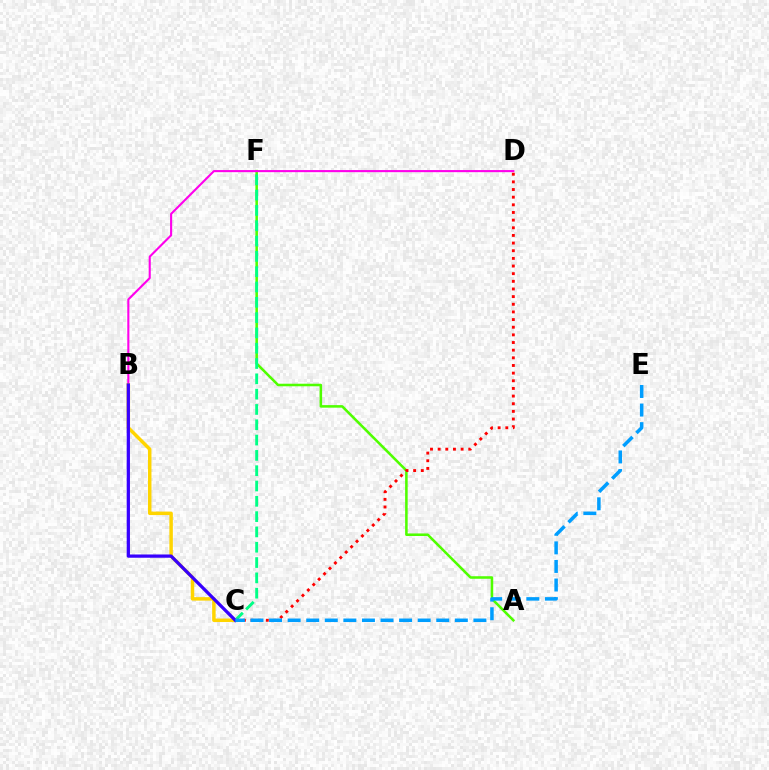{('A', 'F'): [{'color': '#4fff00', 'line_style': 'solid', 'thickness': 1.84}], ('B', 'D'): [{'color': '#ff00ed', 'line_style': 'solid', 'thickness': 1.51}], ('C', 'D'): [{'color': '#ff0000', 'line_style': 'dotted', 'thickness': 2.08}], ('C', 'F'): [{'color': '#00ff86', 'line_style': 'dashed', 'thickness': 2.08}], ('B', 'C'): [{'color': '#ffd500', 'line_style': 'solid', 'thickness': 2.5}, {'color': '#3700ff', 'line_style': 'solid', 'thickness': 2.35}], ('C', 'E'): [{'color': '#009eff', 'line_style': 'dashed', 'thickness': 2.52}]}